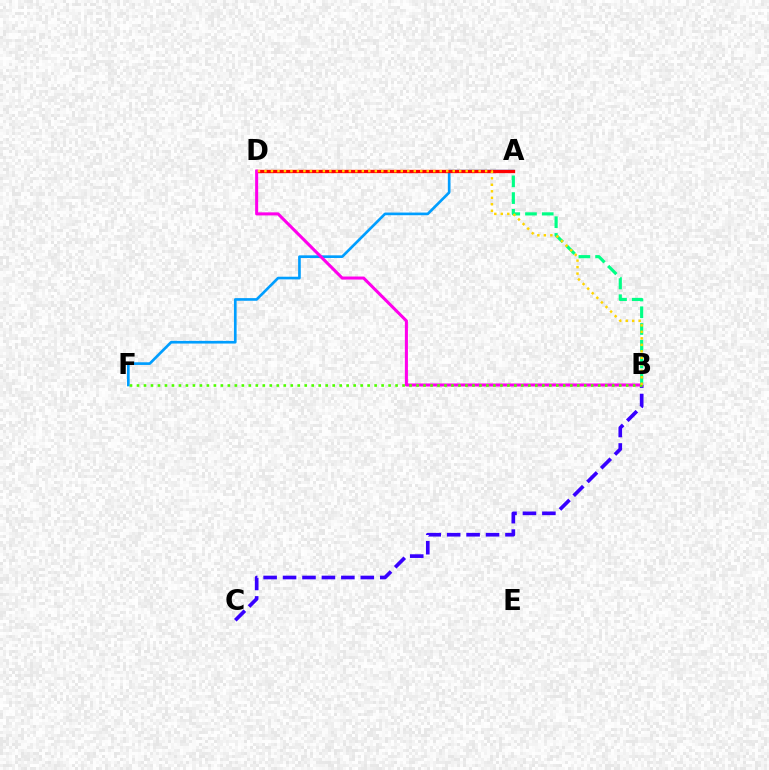{('A', 'F'): [{'color': '#009eff', 'line_style': 'solid', 'thickness': 1.92}], ('A', 'D'): [{'color': '#ff0000', 'line_style': 'solid', 'thickness': 2.4}], ('A', 'B'): [{'color': '#00ff86', 'line_style': 'dashed', 'thickness': 2.27}], ('B', 'C'): [{'color': '#3700ff', 'line_style': 'dashed', 'thickness': 2.64}], ('B', 'D'): [{'color': '#ff00ed', 'line_style': 'solid', 'thickness': 2.2}, {'color': '#ffd500', 'line_style': 'dotted', 'thickness': 1.76}], ('B', 'F'): [{'color': '#4fff00', 'line_style': 'dotted', 'thickness': 1.9}]}